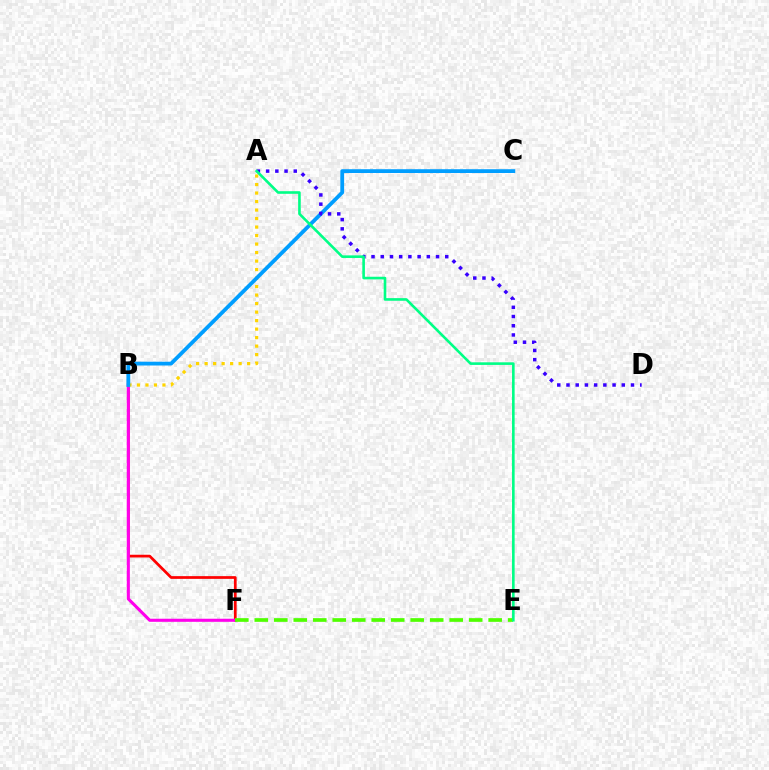{('B', 'F'): [{'color': '#ff0000', 'line_style': 'solid', 'thickness': 1.96}, {'color': '#ff00ed', 'line_style': 'solid', 'thickness': 2.22}], ('A', 'B'): [{'color': '#ffd500', 'line_style': 'dotted', 'thickness': 2.31}], ('B', 'C'): [{'color': '#009eff', 'line_style': 'solid', 'thickness': 2.73}], ('A', 'D'): [{'color': '#3700ff', 'line_style': 'dotted', 'thickness': 2.5}], ('E', 'F'): [{'color': '#4fff00', 'line_style': 'dashed', 'thickness': 2.65}], ('A', 'E'): [{'color': '#00ff86', 'line_style': 'solid', 'thickness': 1.88}]}